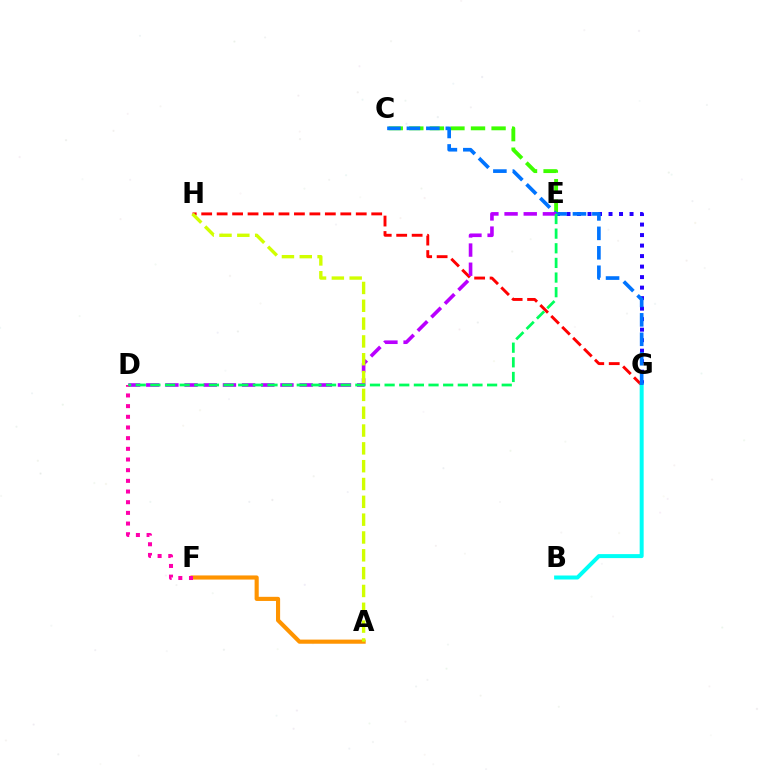{('G', 'H'): [{'color': '#ff0000', 'line_style': 'dashed', 'thickness': 2.1}], ('E', 'G'): [{'color': '#2500ff', 'line_style': 'dotted', 'thickness': 2.86}], ('A', 'F'): [{'color': '#ff9400', 'line_style': 'solid', 'thickness': 2.97}], ('C', 'E'): [{'color': '#3dff00', 'line_style': 'dashed', 'thickness': 2.79}], ('B', 'G'): [{'color': '#00fff6', 'line_style': 'solid', 'thickness': 2.87}], ('C', 'G'): [{'color': '#0074ff', 'line_style': 'dashed', 'thickness': 2.64}], ('D', 'E'): [{'color': '#b900ff', 'line_style': 'dashed', 'thickness': 2.6}, {'color': '#00ff5c', 'line_style': 'dashed', 'thickness': 1.99}], ('A', 'H'): [{'color': '#d1ff00', 'line_style': 'dashed', 'thickness': 2.42}], ('D', 'F'): [{'color': '#ff00ac', 'line_style': 'dotted', 'thickness': 2.9}]}